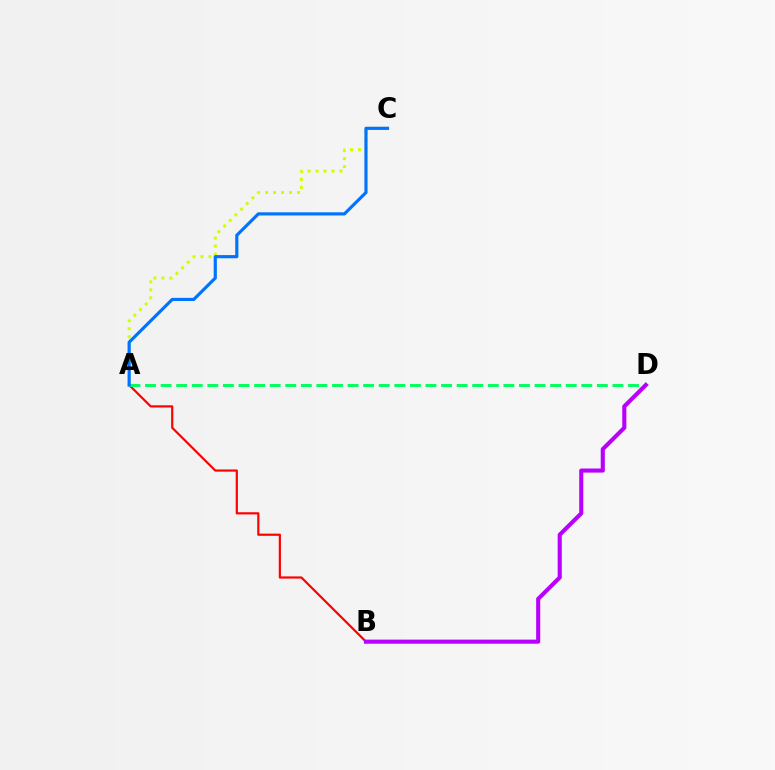{('A', 'C'): [{'color': '#d1ff00', 'line_style': 'dotted', 'thickness': 2.17}, {'color': '#0074ff', 'line_style': 'solid', 'thickness': 2.28}], ('A', 'B'): [{'color': '#ff0000', 'line_style': 'solid', 'thickness': 1.58}], ('A', 'D'): [{'color': '#00ff5c', 'line_style': 'dashed', 'thickness': 2.12}], ('B', 'D'): [{'color': '#b900ff', 'line_style': 'solid', 'thickness': 2.95}]}